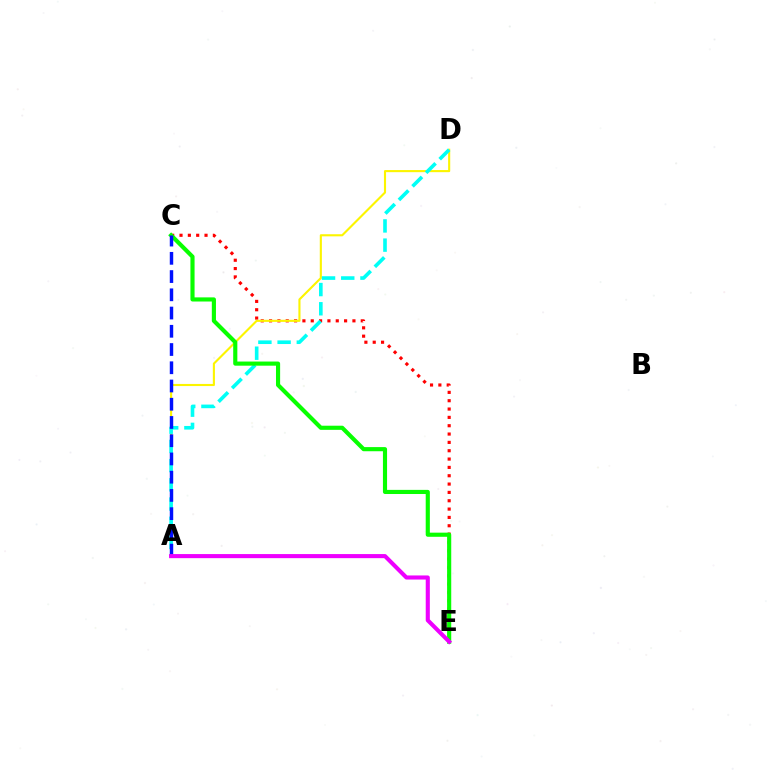{('C', 'E'): [{'color': '#ff0000', 'line_style': 'dotted', 'thickness': 2.26}, {'color': '#08ff00', 'line_style': 'solid', 'thickness': 2.98}], ('A', 'D'): [{'color': '#fcf500', 'line_style': 'solid', 'thickness': 1.52}, {'color': '#00fff6', 'line_style': 'dashed', 'thickness': 2.61}], ('A', 'C'): [{'color': '#0010ff', 'line_style': 'dashed', 'thickness': 2.48}], ('A', 'E'): [{'color': '#ee00ff', 'line_style': 'solid', 'thickness': 2.95}]}